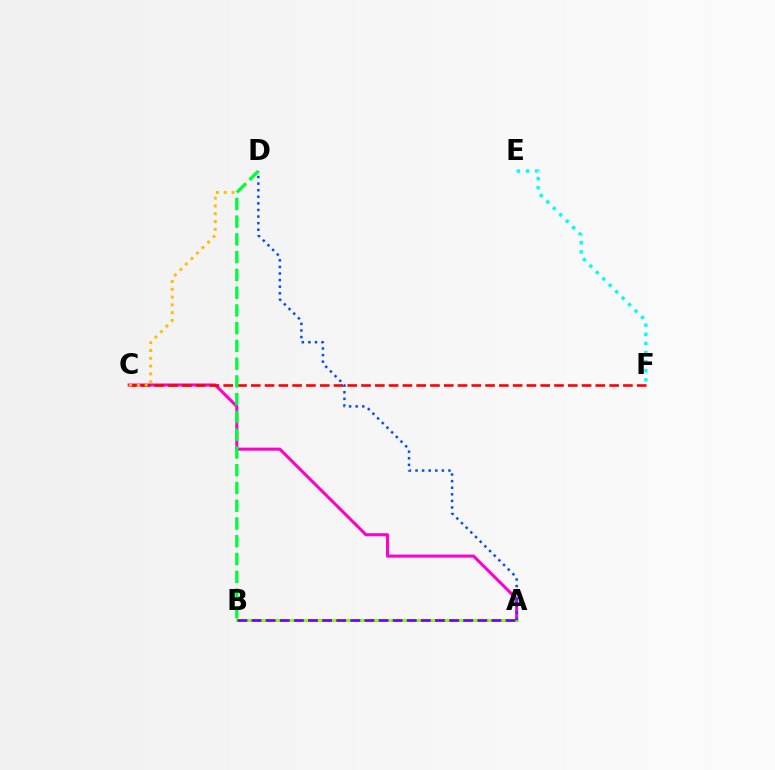{('A', 'C'): [{'color': '#ff00cf', 'line_style': 'solid', 'thickness': 2.2}], ('E', 'F'): [{'color': '#00fff6', 'line_style': 'dotted', 'thickness': 2.48}], ('C', 'F'): [{'color': '#ff0000', 'line_style': 'dashed', 'thickness': 1.87}], ('A', 'B'): [{'color': '#84ff00', 'line_style': 'solid', 'thickness': 2.12}, {'color': '#7200ff', 'line_style': 'dashed', 'thickness': 1.92}], ('A', 'D'): [{'color': '#004bff', 'line_style': 'dotted', 'thickness': 1.79}], ('C', 'D'): [{'color': '#ffbd00', 'line_style': 'dotted', 'thickness': 2.12}], ('B', 'D'): [{'color': '#00ff39', 'line_style': 'dashed', 'thickness': 2.41}]}